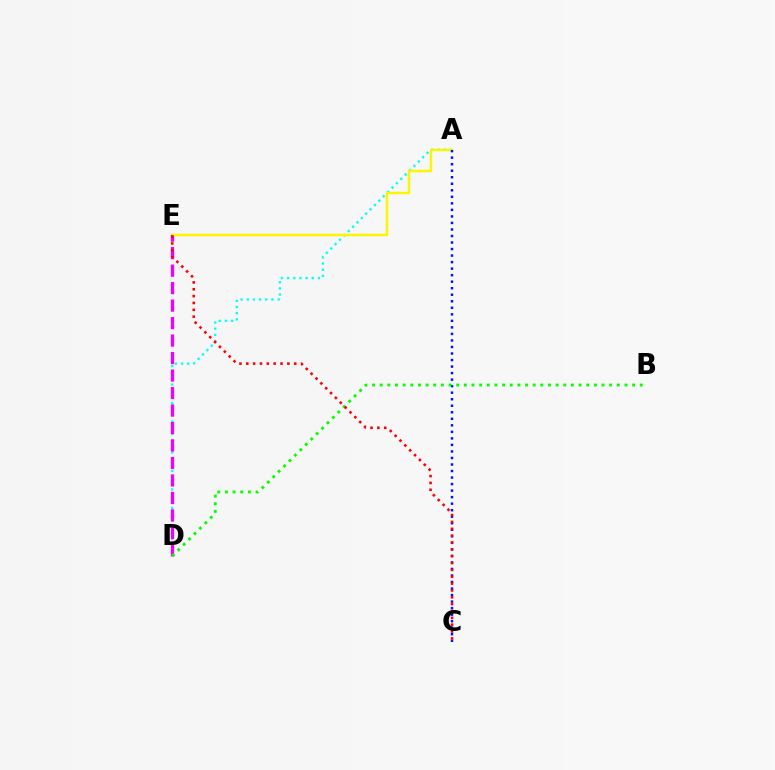{('A', 'D'): [{'color': '#00fff6', 'line_style': 'dotted', 'thickness': 1.68}], ('A', 'E'): [{'color': '#fcf500', 'line_style': 'solid', 'thickness': 1.79}], ('D', 'E'): [{'color': '#ee00ff', 'line_style': 'dashed', 'thickness': 2.38}], ('A', 'C'): [{'color': '#0010ff', 'line_style': 'dotted', 'thickness': 1.77}], ('B', 'D'): [{'color': '#08ff00', 'line_style': 'dotted', 'thickness': 2.08}], ('C', 'E'): [{'color': '#ff0000', 'line_style': 'dotted', 'thickness': 1.86}]}